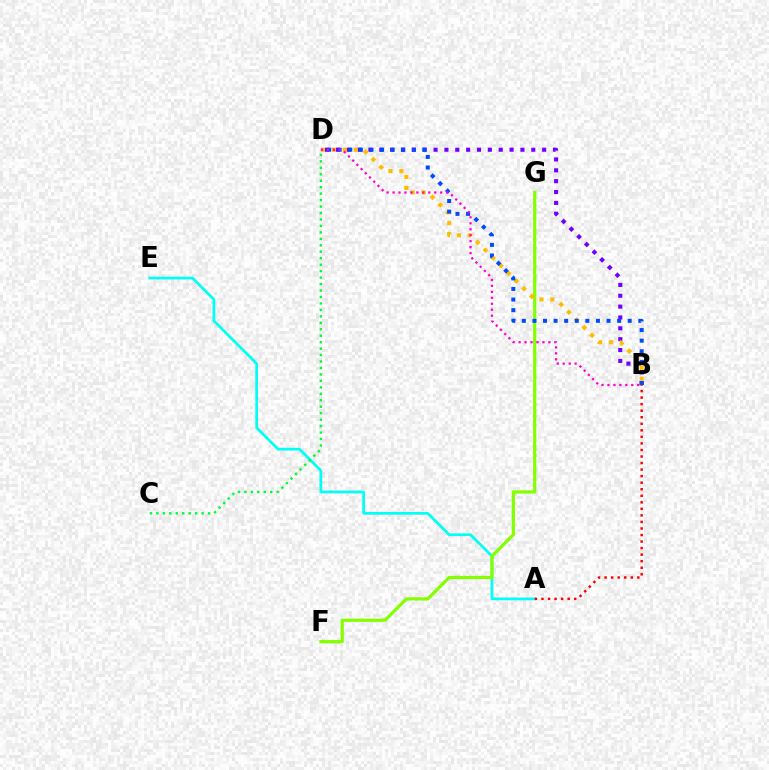{('A', 'E'): [{'color': '#00fff6', 'line_style': 'solid', 'thickness': 1.97}], ('A', 'B'): [{'color': '#ff0000', 'line_style': 'dotted', 'thickness': 1.78}], ('F', 'G'): [{'color': '#84ff00', 'line_style': 'solid', 'thickness': 2.31}], ('B', 'D'): [{'color': '#7200ff', 'line_style': 'dotted', 'thickness': 2.95}, {'color': '#ffbd00', 'line_style': 'dotted', 'thickness': 2.97}, {'color': '#004bff', 'line_style': 'dotted', 'thickness': 2.88}, {'color': '#ff00cf', 'line_style': 'dotted', 'thickness': 1.62}], ('C', 'D'): [{'color': '#00ff39', 'line_style': 'dotted', 'thickness': 1.75}]}